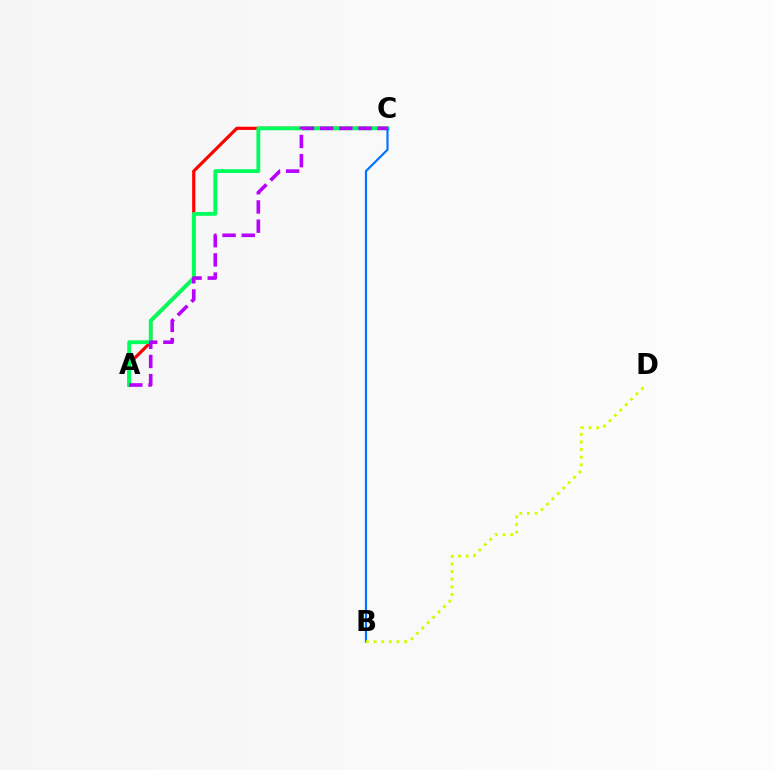{('A', 'C'): [{'color': '#ff0000', 'line_style': 'solid', 'thickness': 2.29}, {'color': '#00ff5c', 'line_style': 'solid', 'thickness': 2.76}, {'color': '#b900ff', 'line_style': 'dashed', 'thickness': 2.61}], ('B', 'C'): [{'color': '#0074ff', 'line_style': 'solid', 'thickness': 1.57}], ('B', 'D'): [{'color': '#d1ff00', 'line_style': 'dotted', 'thickness': 2.07}]}